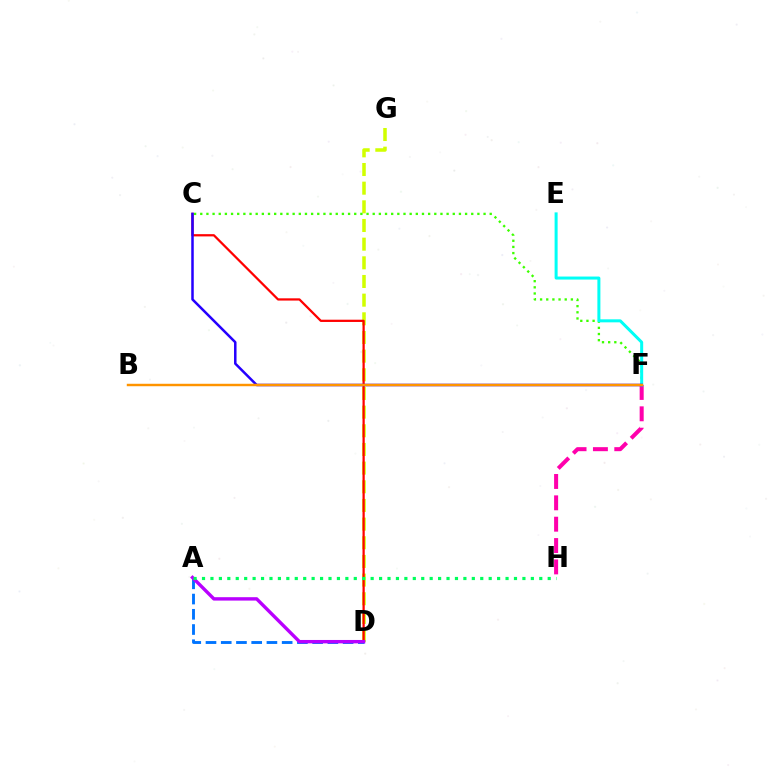{('D', 'G'): [{'color': '#d1ff00', 'line_style': 'dashed', 'thickness': 2.54}], ('C', 'D'): [{'color': '#ff0000', 'line_style': 'solid', 'thickness': 1.62}], ('C', 'F'): [{'color': '#3dff00', 'line_style': 'dotted', 'thickness': 1.67}, {'color': '#2500ff', 'line_style': 'solid', 'thickness': 1.81}], ('F', 'H'): [{'color': '#ff00ac', 'line_style': 'dashed', 'thickness': 2.9}], ('A', 'D'): [{'color': '#0074ff', 'line_style': 'dashed', 'thickness': 2.07}, {'color': '#b900ff', 'line_style': 'solid', 'thickness': 2.44}], ('E', 'F'): [{'color': '#00fff6', 'line_style': 'solid', 'thickness': 2.17}], ('A', 'H'): [{'color': '#00ff5c', 'line_style': 'dotted', 'thickness': 2.29}], ('B', 'F'): [{'color': '#ff9400', 'line_style': 'solid', 'thickness': 1.76}]}